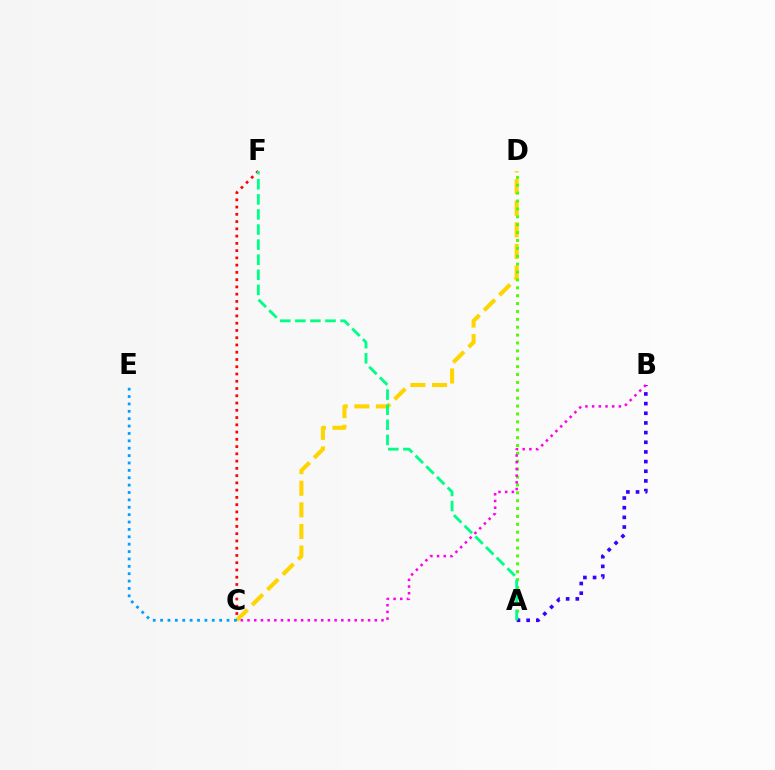{('C', 'F'): [{'color': '#ff0000', 'line_style': 'dotted', 'thickness': 1.97}], ('C', 'D'): [{'color': '#ffd500', 'line_style': 'dashed', 'thickness': 2.94}], ('A', 'D'): [{'color': '#4fff00', 'line_style': 'dotted', 'thickness': 2.14}], ('A', 'B'): [{'color': '#3700ff', 'line_style': 'dotted', 'thickness': 2.63}], ('C', 'E'): [{'color': '#009eff', 'line_style': 'dotted', 'thickness': 2.01}], ('A', 'F'): [{'color': '#00ff86', 'line_style': 'dashed', 'thickness': 2.05}], ('B', 'C'): [{'color': '#ff00ed', 'line_style': 'dotted', 'thickness': 1.82}]}